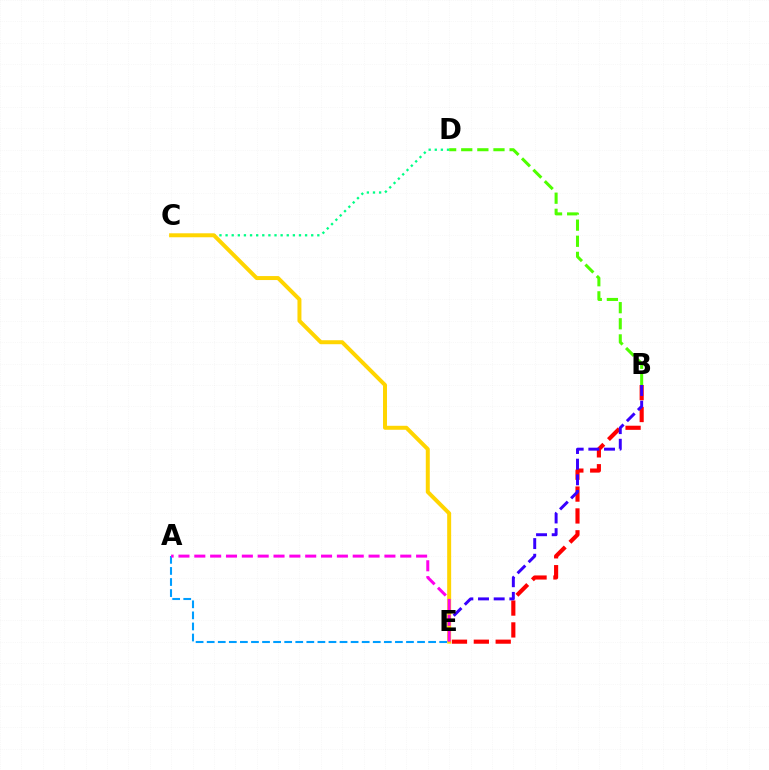{('B', 'E'): [{'color': '#ff0000', 'line_style': 'dashed', 'thickness': 2.97}, {'color': '#3700ff', 'line_style': 'dashed', 'thickness': 2.13}], ('C', 'D'): [{'color': '#00ff86', 'line_style': 'dotted', 'thickness': 1.66}], ('C', 'E'): [{'color': '#ffd500', 'line_style': 'solid', 'thickness': 2.86}], ('B', 'D'): [{'color': '#4fff00', 'line_style': 'dashed', 'thickness': 2.19}], ('A', 'E'): [{'color': '#009eff', 'line_style': 'dashed', 'thickness': 1.5}, {'color': '#ff00ed', 'line_style': 'dashed', 'thickness': 2.15}]}